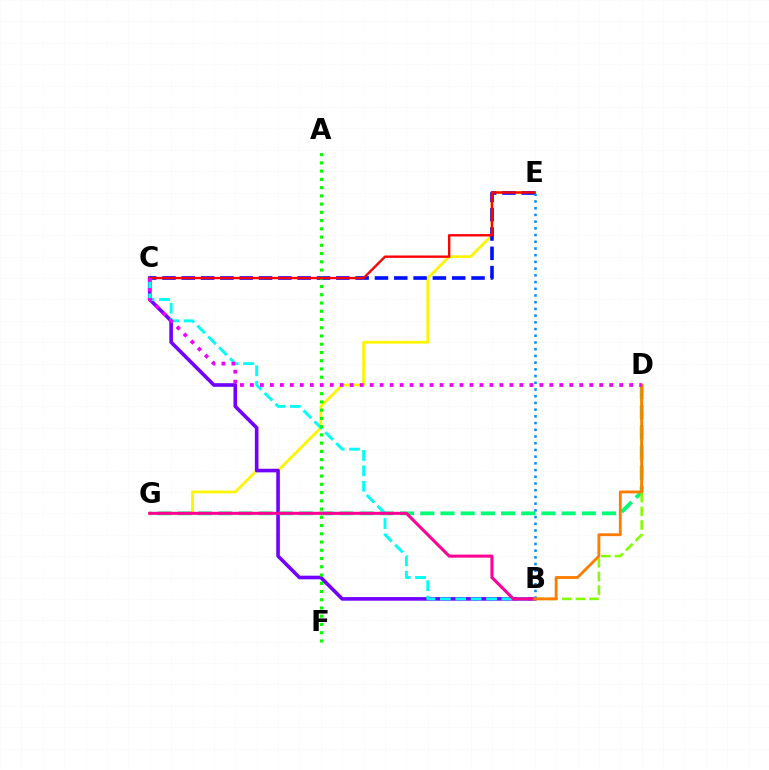{('E', 'G'): [{'color': '#fcf500', 'line_style': 'solid', 'thickness': 1.98}], ('B', 'C'): [{'color': '#7200ff', 'line_style': 'solid', 'thickness': 2.6}, {'color': '#00fff6', 'line_style': 'dashed', 'thickness': 2.09}], ('C', 'E'): [{'color': '#0010ff', 'line_style': 'dashed', 'thickness': 2.62}, {'color': '#ff0000', 'line_style': 'solid', 'thickness': 1.72}], ('D', 'G'): [{'color': '#00ff74', 'line_style': 'dashed', 'thickness': 2.74}], ('B', 'G'): [{'color': '#ff0094', 'line_style': 'solid', 'thickness': 2.2}], ('B', 'D'): [{'color': '#84ff00', 'line_style': 'dashed', 'thickness': 1.85}, {'color': '#ff7c00', 'line_style': 'solid', 'thickness': 2.03}], ('B', 'E'): [{'color': '#008cff', 'line_style': 'dotted', 'thickness': 1.82}], ('A', 'F'): [{'color': '#08ff00', 'line_style': 'dotted', 'thickness': 2.24}], ('C', 'D'): [{'color': '#ee00ff', 'line_style': 'dotted', 'thickness': 2.71}]}